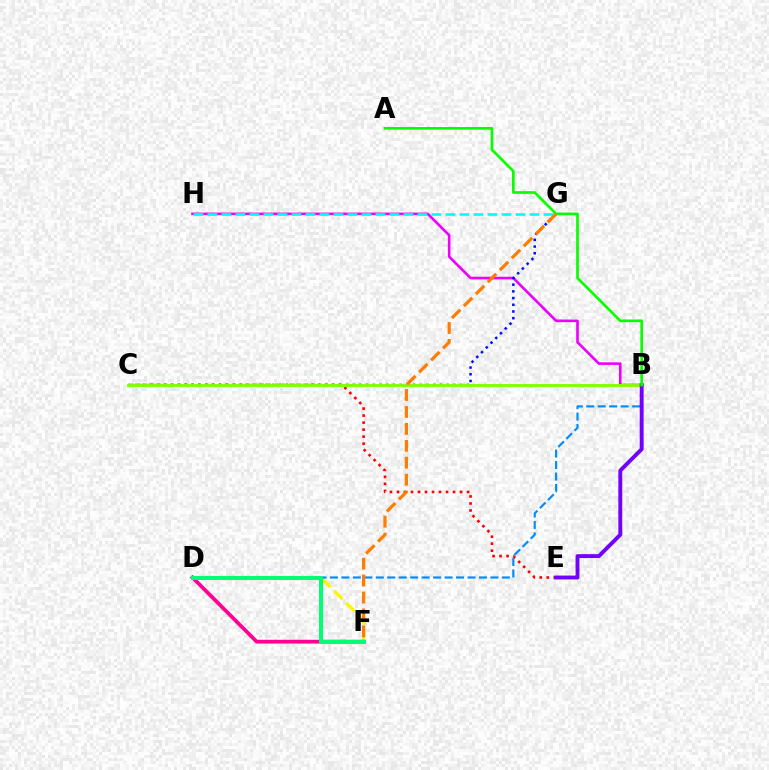{('D', 'F'): [{'color': '#fcf500', 'line_style': 'dashed', 'thickness': 2.32}, {'color': '#ff0094', 'line_style': 'solid', 'thickness': 2.71}, {'color': '#00ff74', 'line_style': 'solid', 'thickness': 2.91}], ('B', 'H'): [{'color': '#ee00ff', 'line_style': 'solid', 'thickness': 1.88}], ('C', 'E'): [{'color': '#ff0000', 'line_style': 'dotted', 'thickness': 1.9}], ('B', 'D'): [{'color': '#008cff', 'line_style': 'dashed', 'thickness': 1.56}], ('C', 'G'): [{'color': '#0010ff', 'line_style': 'dotted', 'thickness': 1.82}], ('G', 'H'): [{'color': '#00fff6', 'line_style': 'dashed', 'thickness': 1.9}], ('B', 'C'): [{'color': '#84ff00', 'line_style': 'solid', 'thickness': 2.11}], ('B', 'E'): [{'color': '#7200ff', 'line_style': 'solid', 'thickness': 2.81}], ('A', 'B'): [{'color': '#08ff00', 'line_style': 'solid', 'thickness': 1.93}], ('F', 'G'): [{'color': '#ff7c00', 'line_style': 'dashed', 'thickness': 2.3}]}